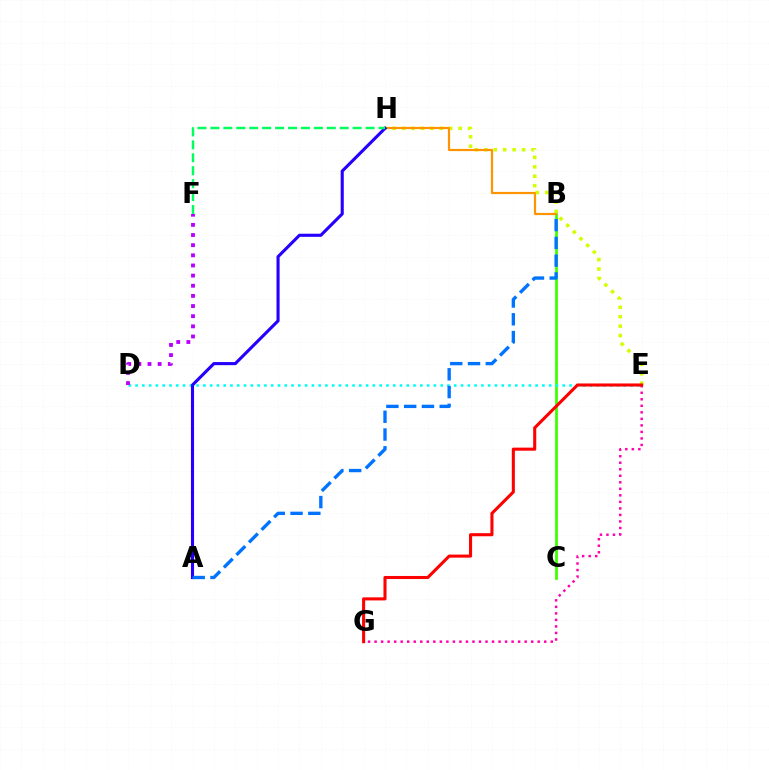{('E', 'H'): [{'color': '#d1ff00', 'line_style': 'dotted', 'thickness': 2.56}], ('B', 'C'): [{'color': '#3dff00', 'line_style': 'solid', 'thickness': 1.98}], ('D', 'E'): [{'color': '#00fff6', 'line_style': 'dotted', 'thickness': 1.84}], ('B', 'H'): [{'color': '#ff9400', 'line_style': 'solid', 'thickness': 1.58}], ('A', 'H'): [{'color': '#2500ff', 'line_style': 'solid', 'thickness': 2.23}], ('F', 'H'): [{'color': '#00ff5c', 'line_style': 'dashed', 'thickness': 1.76}], ('E', 'G'): [{'color': '#ff00ac', 'line_style': 'dotted', 'thickness': 1.77}, {'color': '#ff0000', 'line_style': 'solid', 'thickness': 2.21}], ('A', 'B'): [{'color': '#0074ff', 'line_style': 'dashed', 'thickness': 2.41}], ('D', 'F'): [{'color': '#b900ff', 'line_style': 'dotted', 'thickness': 2.76}]}